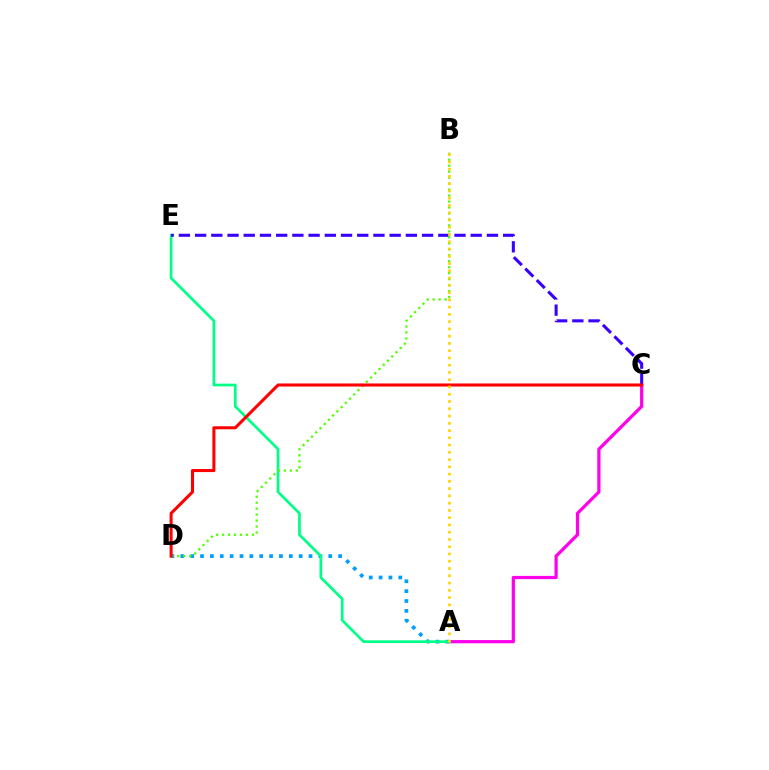{('A', 'C'): [{'color': '#ff00ed', 'line_style': 'solid', 'thickness': 2.32}], ('A', 'D'): [{'color': '#009eff', 'line_style': 'dotted', 'thickness': 2.68}], ('A', 'E'): [{'color': '#00ff86', 'line_style': 'solid', 'thickness': 1.95}], ('C', 'E'): [{'color': '#3700ff', 'line_style': 'dashed', 'thickness': 2.2}], ('B', 'D'): [{'color': '#4fff00', 'line_style': 'dotted', 'thickness': 1.62}], ('C', 'D'): [{'color': '#ff0000', 'line_style': 'solid', 'thickness': 2.2}], ('A', 'B'): [{'color': '#ffd500', 'line_style': 'dotted', 'thickness': 1.97}]}